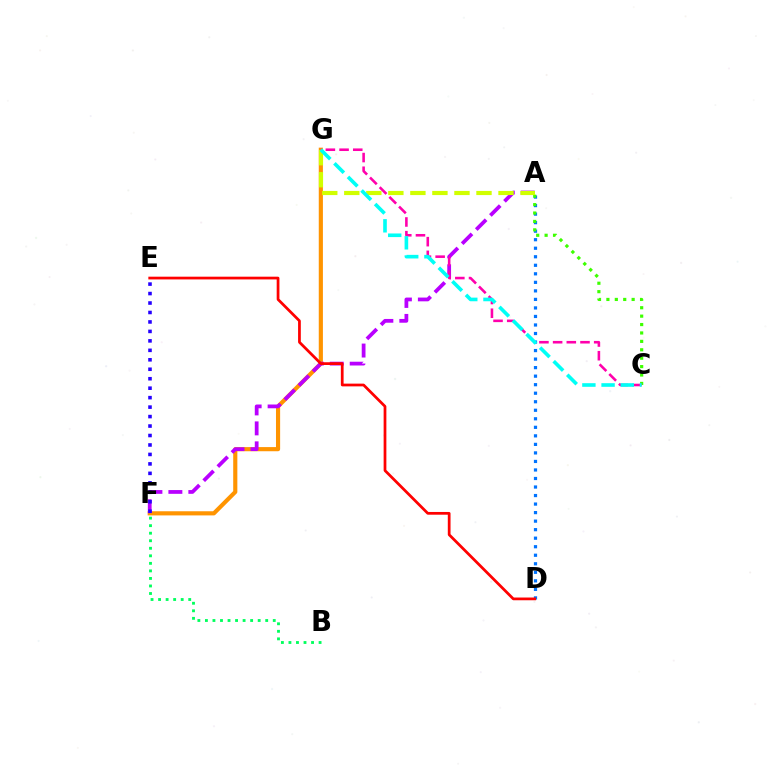{('F', 'G'): [{'color': '#ff9400', 'line_style': 'solid', 'thickness': 2.98}], ('B', 'F'): [{'color': '#00ff5c', 'line_style': 'dotted', 'thickness': 2.05}], ('A', 'F'): [{'color': '#b900ff', 'line_style': 'dashed', 'thickness': 2.71}], ('A', 'D'): [{'color': '#0074ff', 'line_style': 'dotted', 'thickness': 2.32}], ('A', 'C'): [{'color': '#3dff00', 'line_style': 'dotted', 'thickness': 2.28}], ('C', 'G'): [{'color': '#ff00ac', 'line_style': 'dashed', 'thickness': 1.86}, {'color': '#00fff6', 'line_style': 'dashed', 'thickness': 2.61}], ('E', 'F'): [{'color': '#2500ff', 'line_style': 'dotted', 'thickness': 2.57}], ('A', 'G'): [{'color': '#d1ff00', 'line_style': 'dashed', 'thickness': 2.99}], ('D', 'E'): [{'color': '#ff0000', 'line_style': 'solid', 'thickness': 1.97}]}